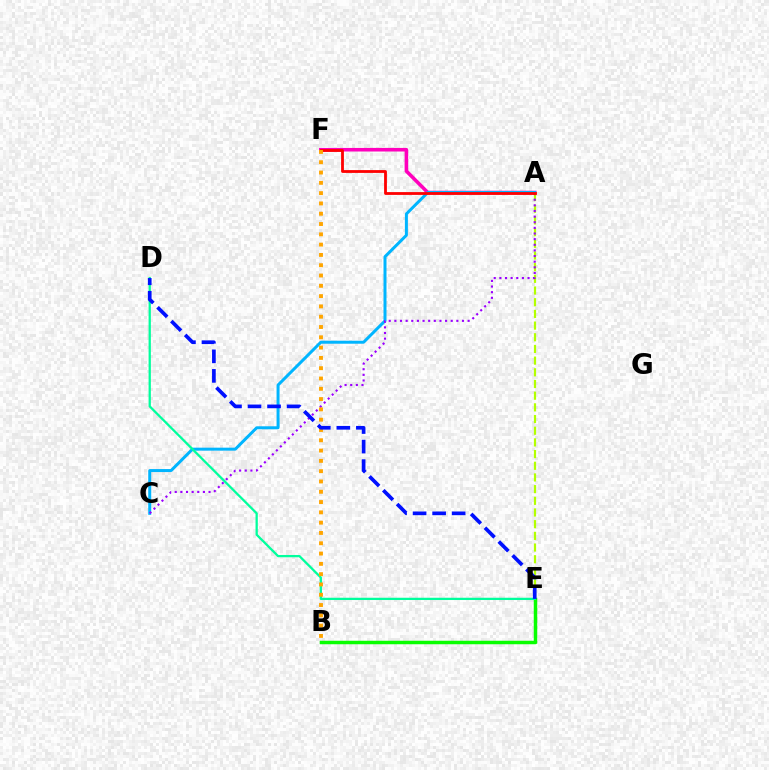{('A', 'F'): [{'color': '#ff00bd', 'line_style': 'solid', 'thickness': 2.57}, {'color': '#ff0000', 'line_style': 'solid', 'thickness': 2.02}], ('A', 'C'): [{'color': '#00b5ff', 'line_style': 'solid', 'thickness': 2.15}, {'color': '#9b00ff', 'line_style': 'dotted', 'thickness': 1.53}], ('A', 'E'): [{'color': '#b3ff00', 'line_style': 'dashed', 'thickness': 1.59}], ('B', 'E'): [{'color': '#08ff00', 'line_style': 'solid', 'thickness': 2.51}], ('D', 'E'): [{'color': '#00ff9d', 'line_style': 'solid', 'thickness': 1.64}, {'color': '#0010ff', 'line_style': 'dashed', 'thickness': 2.65}], ('B', 'F'): [{'color': '#ffa500', 'line_style': 'dotted', 'thickness': 2.8}]}